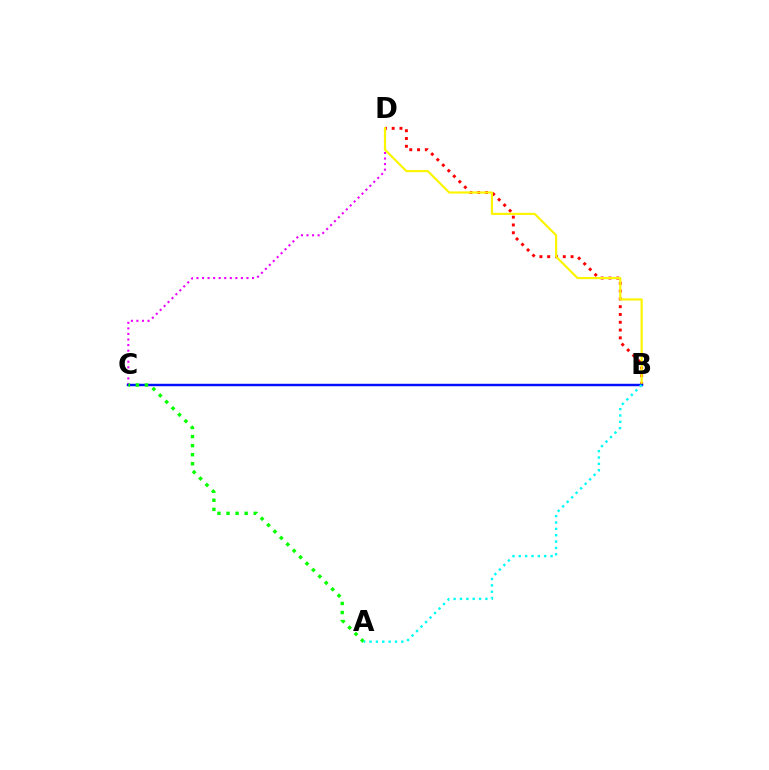{('C', 'D'): [{'color': '#ee00ff', 'line_style': 'dotted', 'thickness': 1.51}], ('B', 'D'): [{'color': '#ff0000', 'line_style': 'dotted', 'thickness': 2.12}, {'color': '#fcf500', 'line_style': 'solid', 'thickness': 1.56}], ('B', 'C'): [{'color': '#0010ff', 'line_style': 'solid', 'thickness': 1.76}], ('A', 'C'): [{'color': '#08ff00', 'line_style': 'dotted', 'thickness': 2.46}], ('A', 'B'): [{'color': '#00fff6', 'line_style': 'dotted', 'thickness': 1.73}]}